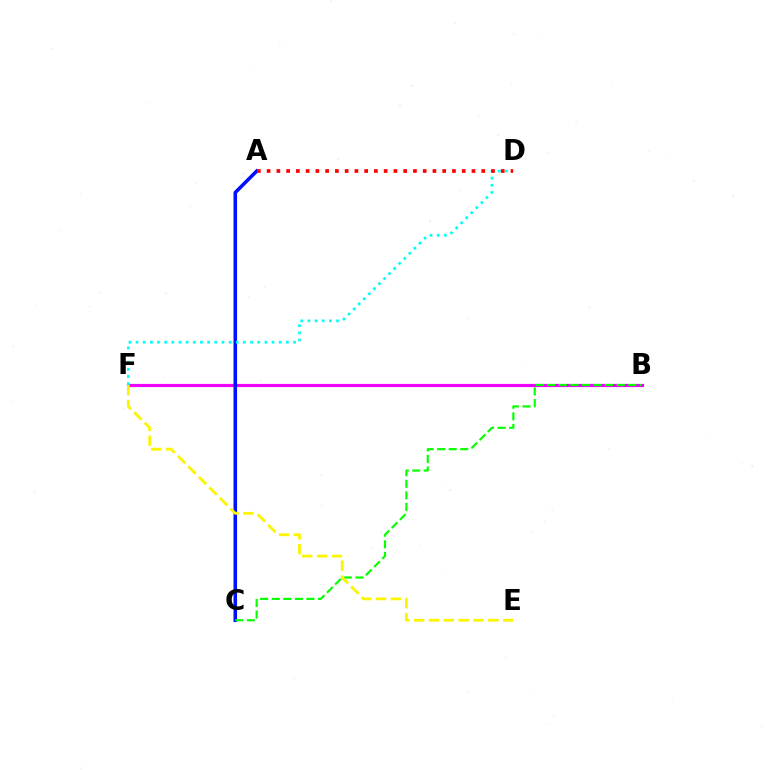{('B', 'F'): [{'color': '#ee00ff', 'line_style': 'solid', 'thickness': 2.29}], ('A', 'C'): [{'color': '#0010ff', 'line_style': 'solid', 'thickness': 2.56}], ('B', 'C'): [{'color': '#08ff00', 'line_style': 'dashed', 'thickness': 1.57}], ('D', 'F'): [{'color': '#00fff6', 'line_style': 'dotted', 'thickness': 1.95}], ('E', 'F'): [{'color': '#fcf500', 'line_style': 'dashed', 'thickness': 2.02}], ('A', 'D'): [{'color': '#ff0000', 'line_style': 'dotted', 'thickness': 2.65}]}